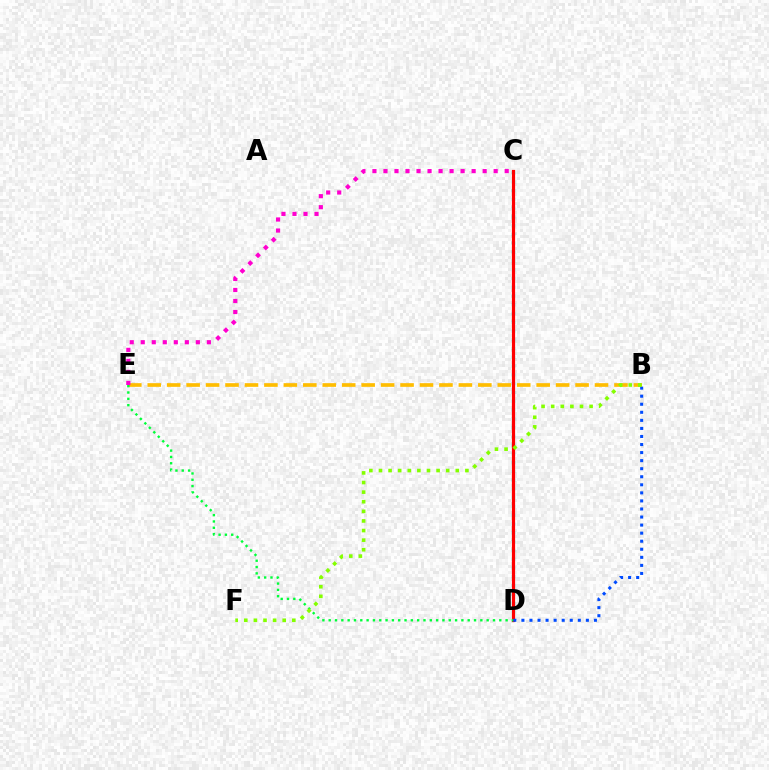{('B', 'E'): [{'color': '#ffbd00', 'line_style': 'dashed', 'thickness': 2.64}], ('C', 'D'): [{'color': '#7200ff', 'line_style': 'solid', 'thickness': 2.16}, {'color': '#00fff6', 'line_style': 'dotted', 'thickness': 2.38}, {'color': '#ff0000', 'line_style': 'solid', 'thickness': 2.3}], ('C', 'E'): [{'color': '#ff00cf', 'line_style': 'dotted', 'thickness': 2.99}], ('D', 'E'): [{'color': '#00ff39', 'line_style': 'dotted', 'thickness': 1.72}], ('B', 'D'): [{'color': '#004bff', 'line_style': 'dotted', 'thickness': 2.19}], ('B', 'F'): [{'color': '#84ff00', 'line_style': 'dotted', 'thickness': 2.61}]}